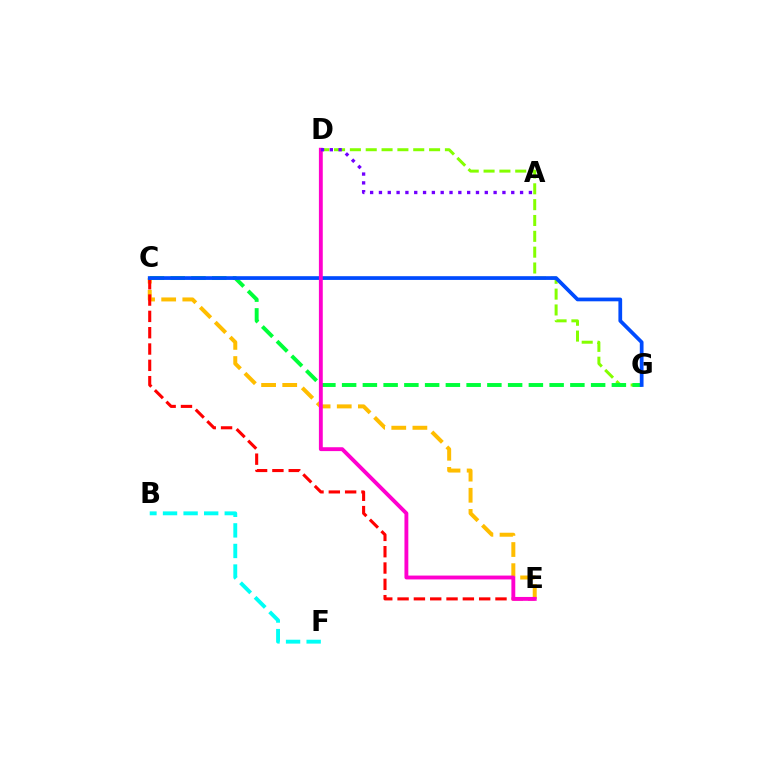{('C', 'E'): [{'color': '#ffbd00', 'line_style': 'dashed', 'thickness': 2.87}, {'color': '#ff0000', 'line_style': 'dashed', 'thickness': 2.22}], ('D', 'G'): [{'color': '#84ff00', 'line_style': 'dashed', 'thickness': 2.15}], ('C', 'G'): [{'color': '#00ff39', 'line_style': 'dashed', 'thickness': 2.82}, {'color': '#004bff', 'line_style': 'solid', 'thickness': 2.69}], ('B', 'F'): [{'color': '#00fff6', 'line_style': 'dashed', 'thickness': 2.8}], ('D', 'E'): [{'color': '#ff00cf', 'line_style': 'solid', 'thickness': 2.79}], ('A', 'D'): [{'color': '#7200ff', 'line_style': 'dotted', 'thickness': 2.4}]}